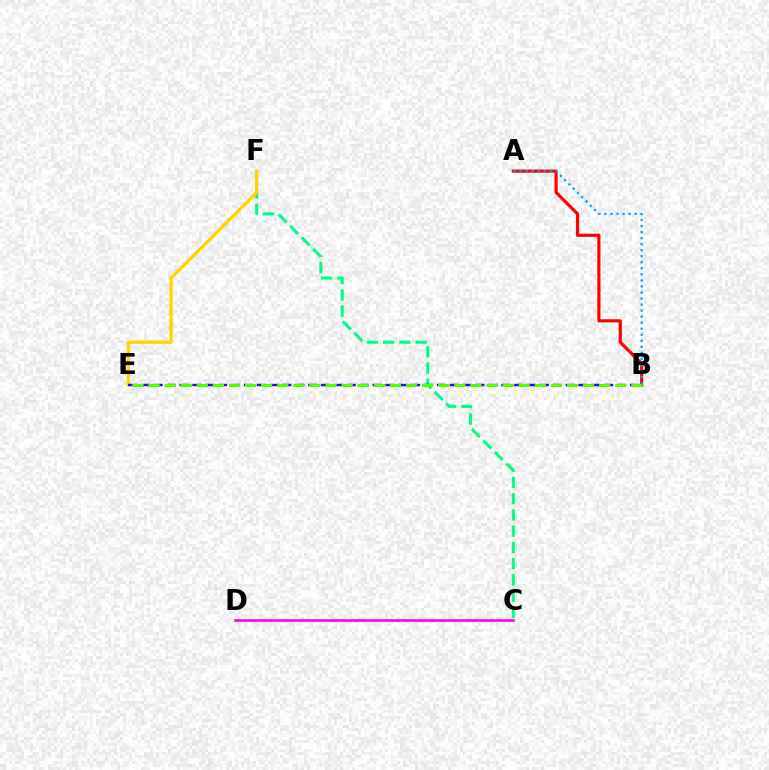{('C', 'F'): [{'color': '#00ff86', 'line_style': 'dashed', 'thickness': 2.21}], ('E', 'F'): [{'color': '#ffd500', 'line_style': 'solid', 'thickness': 2.4}], ('B', 'E'): [{'color': '#3700ff', 'line_style': 'dashed', 'thickness': 1.75}, {'color': '#4fff00', 'line_style': 'dashed', 'thickness': 2.19}], ('A', 'B'): [{'color': '#ff0000', 'line_style': 'solid', 'thickness': 2.27}, {'color': '#009eff', 'line_style': 'dotted', 'thickness': 1.64}], ('C', 'D'): [{'color': '#ff00ed', 'line_style': 'solid', 'thickness': 1.88}]}